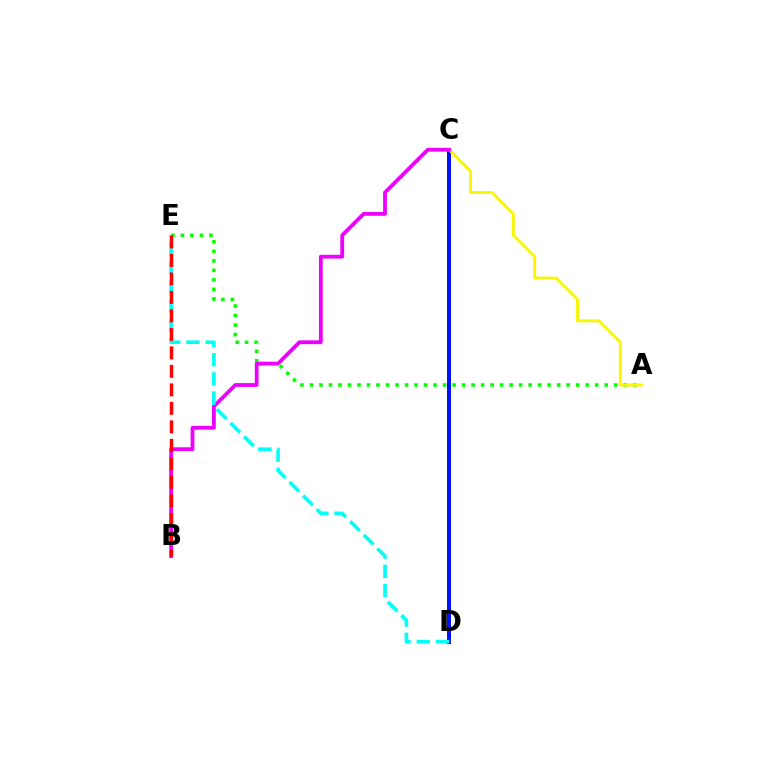{('A', 'E'): [{'color': '#08ff00', 'line_style': 'dotted', 'thickness': 2.58}], ('C', 'D'): [{'color': '#0010ff', 'line_style': 'solid', 'thickness': 2.86}], ('A', 'C'): [{'color': '#fcf500', 'line_style': 'solid', 'thickness': 2.08}], ('B', 'C'): [{'color': '#ee00ff', 'line_style': 'solid', 'thickness': 2.73}], ('D', 'E'): [{'color': '#00fff6', 'line_style': 'dashed', 'thickness': 2.61}], ('B', 'E'): [{'color': '#ff0000', 'line_style': 'dashed', 'thickness': 2.51}]}